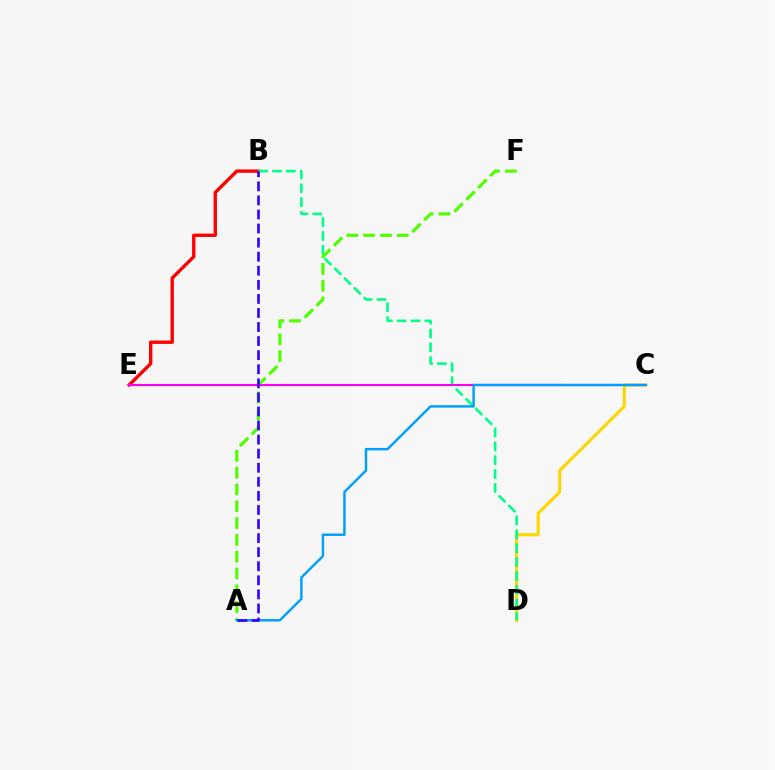{('C', 'D'): [{'color': '#ffd500', 'line_style': 'solid', 'thickness': 2.22}], ('B', 'E'): [{'color': '#ff0000', 'line_style': 'solid', 'thickness': 2.41}], ('B', 'D'): [{'color': '#00ff86', 'line_style': 'dashed', 'thickness': 1.88}], ('A', 'F'): [{'color': '#4fff00', 'line_style': 'dashed', 'thickness': 2.28}], ('C', 'E'): [{'color': '#ff00ed', 'line_style': 'solid', 'thickness': 1.51}], ('A', 'C'): [{'color': '#009eff', 'line_style': 'solid', 'thickness': 1.76}], ('A', 'B'): [{'color': '#3700ff', 'line_style': 'dashed', 'thickness': 1.91}]}